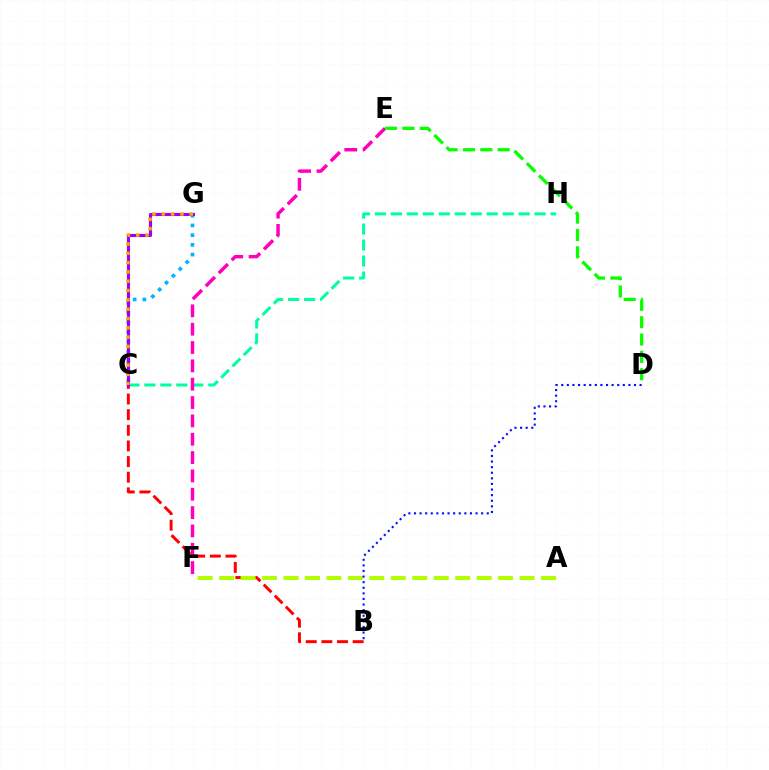{('C', 'H'): [{'color': '#00ff9d', 'line_style': 'dashed', 'thickness': 2.17}], ('C', 'G'): [{'color': '#00b5ff', 'line_style': 'dotted', 'thickness': 2.64}, {'color': '#9b00ff', 'line_style': 'solid', 'thickness': 2.23}, {'color': '#ffa500', 'line_style': 'dotted', 'thickness': 2.53}], ('B', 'C'): [{'color': '#ff0000', 'line_style': 'dashed', 'thickness': 2.13}], ('A', 'F'): [{'color': '#b3ff00', 'line_style': 'dashed', 'thickness': 2.92}], ('B', 'D'): [{'color': '#0010ff', 'line_style': 'dotted', 'thickness': 1.52}], ('E', 'F'): [{'color': '#ff00bd', 'line_style': 'dashed', 'thickness': 2.49}], ('D', 'E'): [{'color': '#08ff00', 'line_style': 'dashed', 'thickness': 2.36}]}